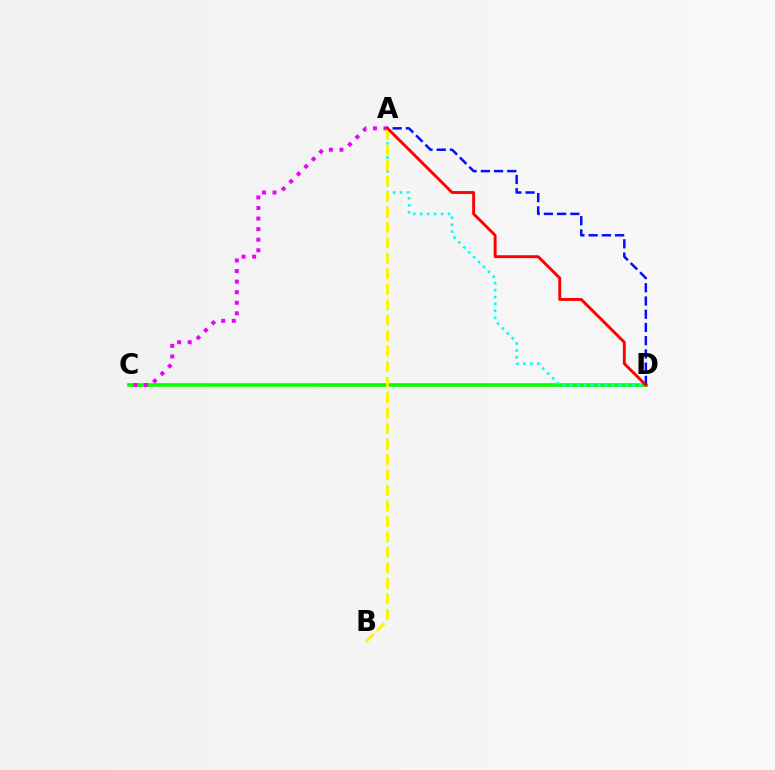{('C', 'D'): [{'color': '#08ff00', 'line_style': 'solid', 'thickness': 2.64}], ('A', 'D'): [{'color': '#00fff6', 'line_style': 'dotted', 'thickness': 1.89}, {'color': '#0010ff', 'line_style': 'dashed', 'thickness': 1.8}, {'color': '#ff0000', 'line_style': 'solid', 'thickness': 2.08}], ('A', 'C'): [{'color': '#ee00ff', 'line_style': 'dotted', 'thickness': 2.87}], ('A', 'B'): [{'color': '#fcf500', 'line_style': 'dashed', 'thickness': 2.1}]}